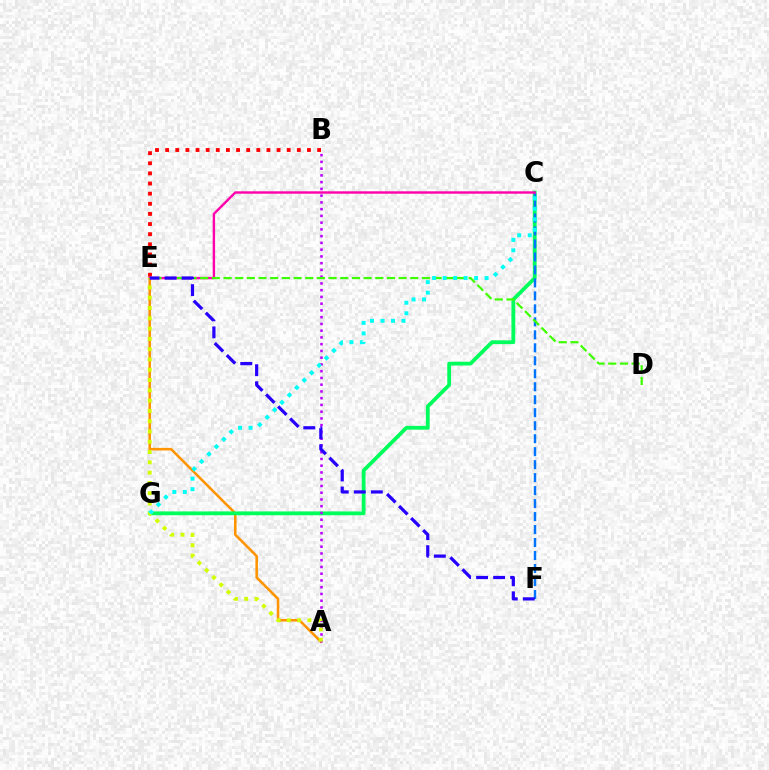{('A', 'E'): [{'color': '#ff9400', 'line_style': 'solid', 'thickness': 1.85}, {'color': '#d1ff00', 'line_style': 'dotted', 'thickness': 2.8}], ('C', 'G'): [{'color': '#00ff5c', 'line_style': 'solid', 'thickness': 2.73}, {'color': '#00fff6', 'line_style': 'dotted', 'thickness': 2.85}], ('C', 'F'): [{'color': '#0074ff', 'line_style': 'dashed', 'thickness': 1.76}], ('C', 'E'): [{'color': '#ff00ac', 'line_style': 'solid', 'thickness': 1.73}], ('A', 'B'): [{'color': '#b900ff', 'line_style': 'dotted', 'thickness': 1.83}], ('D', 'E'): [{'color': '#3dff00', 'line_style': 'dashed', 'thickness': 1.59}], ('B', 'E'): [{'color': '#ff0000', 'line_style': 'dotted', 'thickness': 2.75}], ('E', 'F'): [{'color': '#2500ff', 'line_style': 'dashed', 'thickness': 2.31}]}